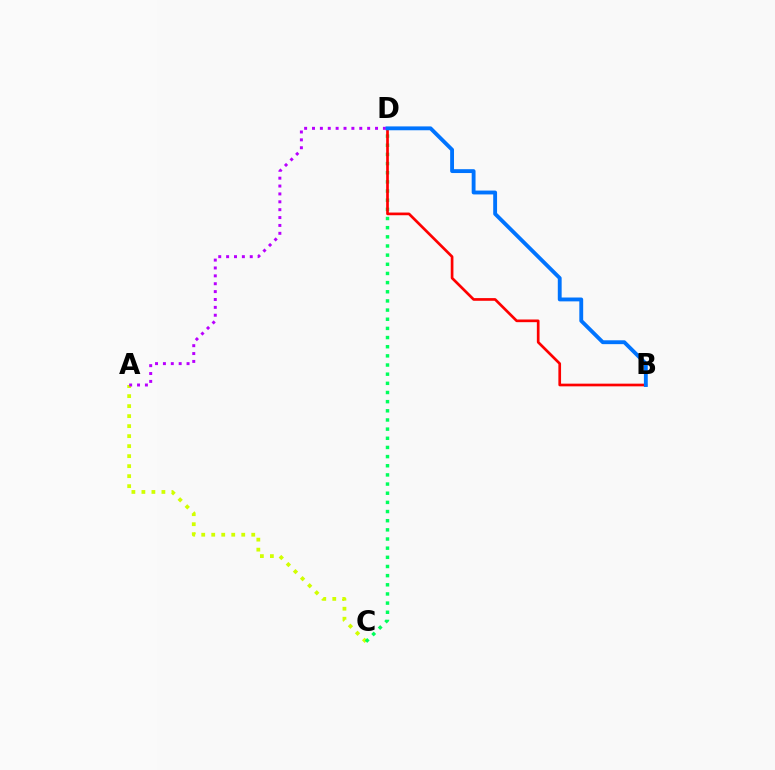{('A', 'C'): [{'color': '#d1ff00', 'line_style': 'dotted', 'thickness': 2.72}], ('C', 'D'): [{'color': '#00ff5c', 'line_style': 'dotted', 'thickness': 2.49}], ('A', 'D'): [{'color': '#b900ff', 'line_style': 'dotted', 'thickness': 2.14}], ('B', 'D'): [{'color': '#ff0000', 'line_style': 'solid', 'thickness': 1.93}, {'color': '#0074ff', 'line_style': 'solid', 'thickness': 2.78}]}